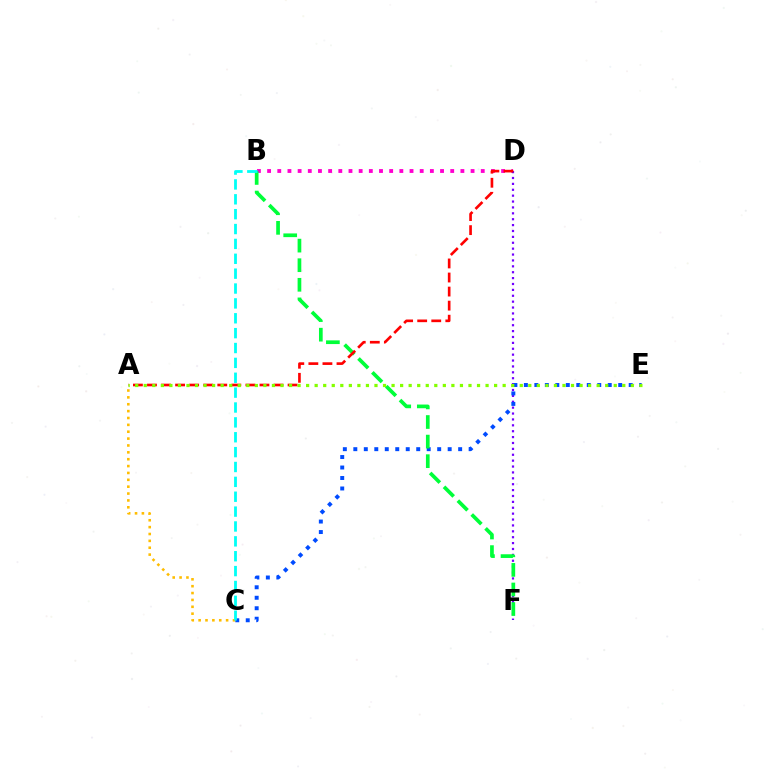{('B', 'D'): [{'color': '#ff00cf', 'line_style': 'dotted', 'thickness': 2.76}], ('D', 'F'): [{'color': '#7200ff', 'line_style': 'dotted', 'thickness': 1.6}], ('C', 'E'): [{'color': '#004bff', 'line_style': 'dotted', 'thickness': 2.85}], ('B', 'F'): [{'color': '#00ff39', 'line_style': 'dashed', 'thickness': 2.66}], ('A', 'C'): [{'color': '#ffbd00', 'line_style': 'dotted', 'thickness': 1.87}], ('A', 'D'): [{'color': '#ff0000', 'line_style': 'dashed', 'thickness': 1.91}], ('B', 'C'): [{'color': '#00fff6', 'line_style': 'dashed', 'thickness': 2.02}], ('A', 'E'): [{'color': '#84ff00', 'line_style': 'dotted', 'thickness': 2.32}]}